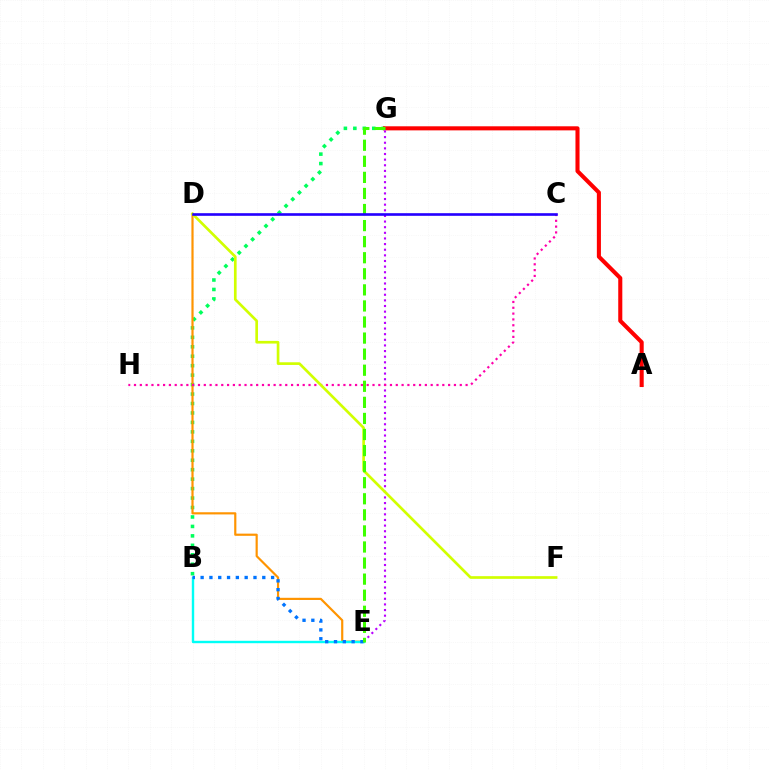{('B', 'G'): [{'color': '#00ff5c', 'line_style': 'dotted', 'thickness': 2.57}], ('A', 'G'): [{'color': '#ff0000', 'line_style': 'solid', 'thickness': 2.93}], ('D', 'E'): [{'color': '#ff9400', 'line_style': 'solid', 'thickness': 1.57}], ('E', 'G'): [{'color': '#b900ff', 'line_style': 'dotted', 'thickness': 1.53}, {'color': '#3dff00', 'line_style': 'dashed', 'thickness': 2.18}], ('B', 'E'): [{'color': '#00fff6', 'line_style': 'solid', 'thickness': 1.73}, {'color': '#0074ff', 'line_style': 'dotted', 'thickness': 2.39}], ('C', 'H'): [{'color': '#ff00ac', 'line_style': 'dotted', 'thickness': 1.58}], ('D', 'F'): [{'color': '#d1ff00', 'line_style': 'solid', 'thickness': 1.93}], ('C', 'D'): [{'color': '#2500ff', 'line_style': 'solid', 'thickness': 1.9}]}